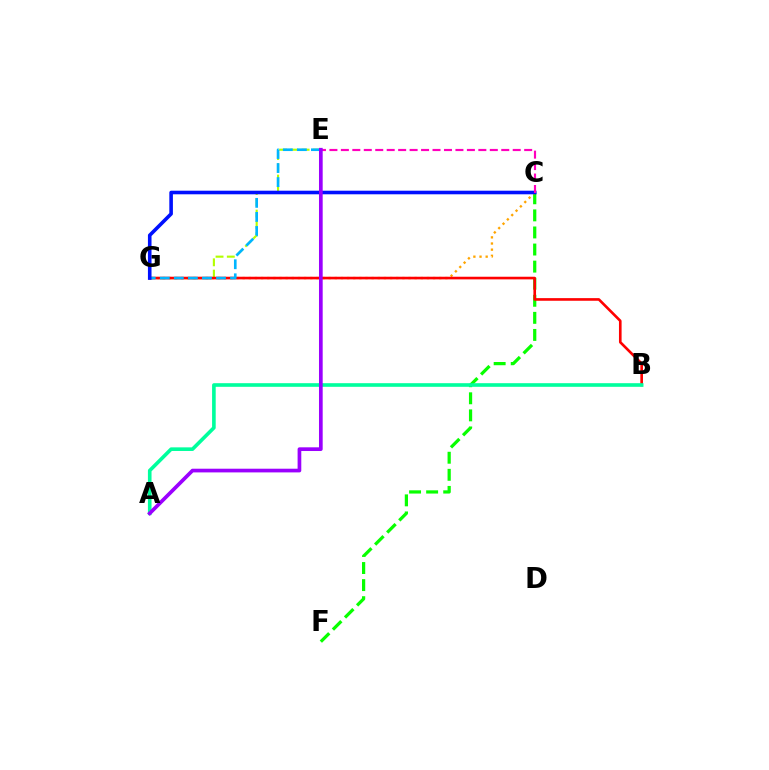{('E', 'G'): [{'color': '#b3ff00', 'line_style': 'dashed', 'thickness': 1.53}, {'color': '#00b5ff', 'line_style': 'dashed', 'thickness': 1.91}], ('C', 'F'): [{'color': '#08ff00', 'line_style': 'dashed', 'thickness': 2.32}], ('C', 'G'): [{'color': '#ffa500', 'line_style': 'dotted', 'thickness': 1.67}, {'color': '#0010ff', 'line_style': 'solid', 'thickness': 2.59}], ('B', 'G'): [{'color': '#ff0000', 'line_style': 'solid', 'thickness': 1.9}], ('C', 'E'): [{'color': '#ff00bd', 'line_style': 'dashed', 'thickness': 1.56}], ('A', 'B'): [{'color': '#00ff9d', 'line_style': 'solid', 'thickness': 2.61}], ('A', 'E'): [{'color': '#9b00ff', 'line_style': 'solid', 'thickness': 2.66}]}